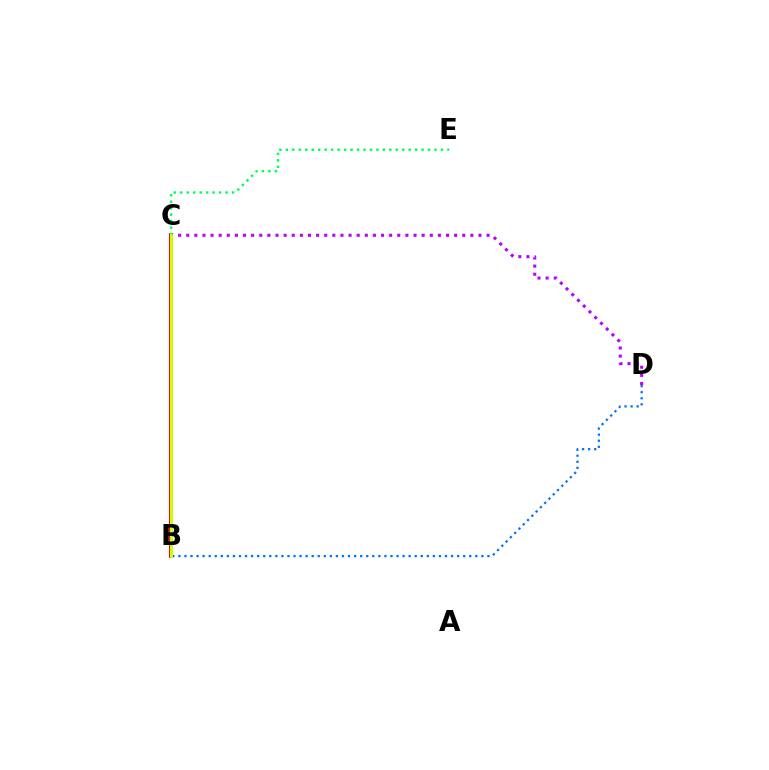{('B', 'C'): [{'color': '#ff0000', 'line_style': 'solid', 'thickness': 2.84}, {'color': '#d1ff00', 'line_style': 'solid', 'thickness': 2.13}], ('C', 'D'): [{'color': '#b900ff', 'line_style': 'dotted', 'thickness': 2.21}], ('C', 'E'): [{'color': '#00ff5c', 'line_style': 'dotted', 'thickness': 1.76}], ('B', 'D'): [{'color': '#0074ff', 'line_style': 'dotted', 'thickness': 1.65}]}